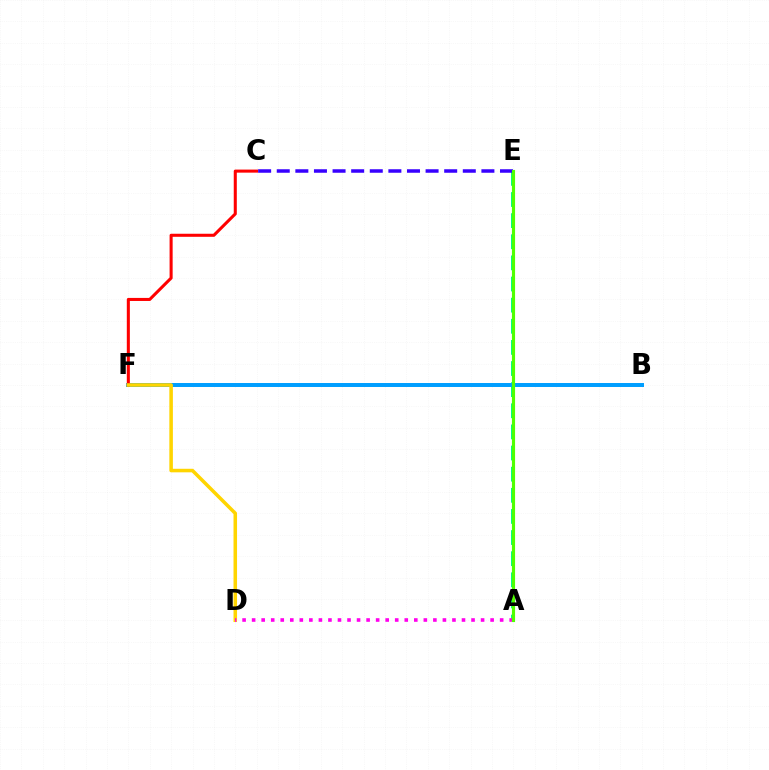{('A', 'E'): [{'color': '#00ff86', 'line_style': 'dashed', 'thickness': 2.87}, {'color': '#4fff00', 'line_style': 'solid', 'thickness': 2.26}], ('B', 'F'): [{'color': '#009eff', 'line_style': 'solid', 'thickness': 2.86}], ('C', 'F'): [{'color': '#ff0000', 'line_style': 'solid', 'thickness': 2.2}], ('C', 'E'): [{'color': '#3700ff', 'line_style': 'dashed', 'thickness': 2.53}], ('D', 'F'): [{'color': '#ffd500', 'line_style': 'solid', 'thickness': 2.55}], ('A', 'D'): [{'color': '#ff00ed', 'line_style': 'dotted', 'thickness': 2.59}]}